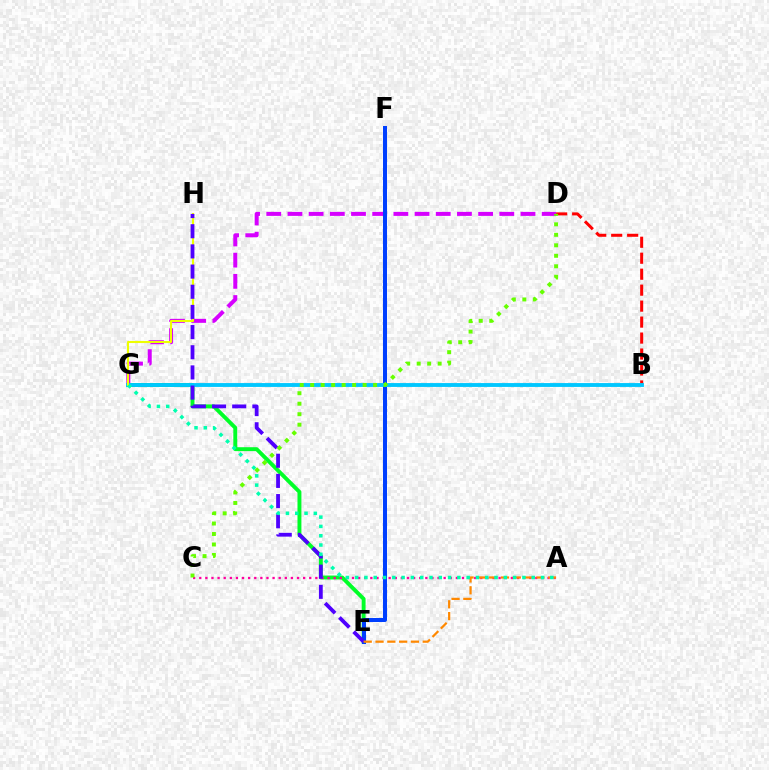{('E', 'G'): [{'color': '#00ff27', 'line_style': 'solid', 'thickness': 2.82}], ('D', 'G'): [{'color': '#d600ff', 'line_style': 'dashed', 'thickness': 2.88}], ('A', 'C'): [{'color': '#ff00a0', 'line_style': 'dotted', 'thickness': 1.66}], ('E', 'F'): [{'color': '#003fff', 'line_style': 'solid', 'thickness': 2.89}], ('B', 'D'): [{'color': '#ff0000', 'line_style': 'dashed', 'thickness': 2.17}], ('B', 'G'): [{'color': '#00c7ff', 'line_style': 'solid', 'thickness': 2.78}], ('G', 'H'): [{'color': '#eeff00', 'line_style': 'solid', 'thickness': 1.5}], ('E', 'H'): [{'color': '#4f00ff', 'line_style': 'dashed', 'thickness': 2.74}], ('A', 'E'): [{'color': '#ff8800', 'line_style': 'dashed', 'thickness': 1.6}], ('A', 'G'): [{'color': '#00ffaf', 'line_style': 'dotted', 'thickness': 2.53}], ('C', 'D'): [{'color': '#66ff00', 'line_style': 'dotted', 'thickness': 2.85}]}